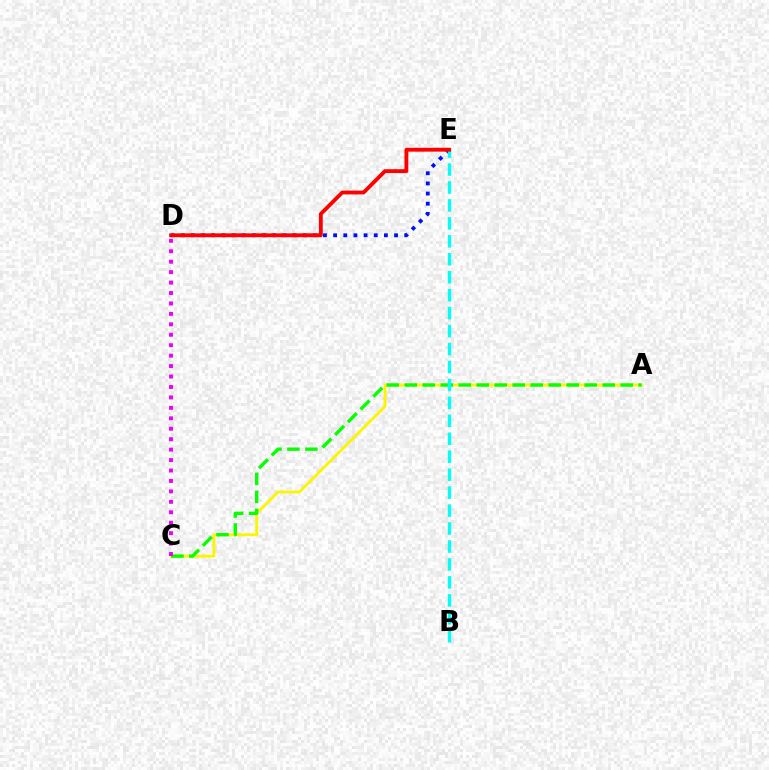{('D', 'E'): [{'color': '#0010ff', 'line_style': 'dotted', 'thickness': 2.76}, {'color': '#ff0000', 'line_style': 'solid', 'thickness': 2.77}], ('A', 'C'): [{'color': '#fcf500', 'line_style': 'solid', 'thickness': 2.04}, {'color': '#08ff00', 'line_style': 'dashed', 'thickness': 2.44}], ('B', 'E'): [{'color': '#00fff6', 'line_style': 'dashed', 'thickness': 2.44}], ('C', 'D'): [{'color': '#ee00ff', 'line_style': 'dotted', 'thickness': 2.84}]}